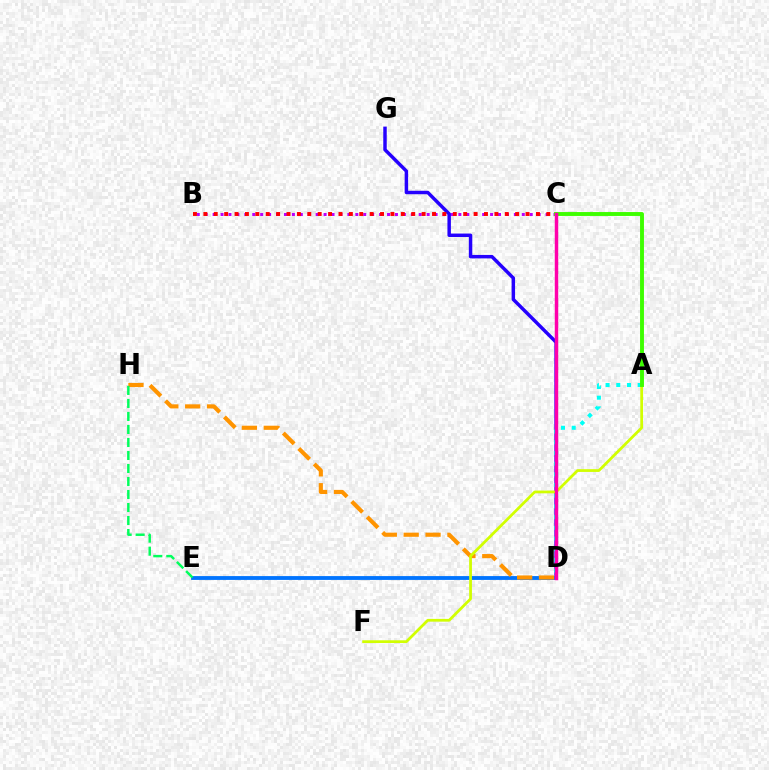{('B', 'C'): [{'color': '#b900ff', 'line_style': 'dotted', 'thickness': 2.15}, {'color': '#ff0000', 'line_style': 'dotted', 'thickness': 2.82}], ('D', 'G'): [{'color': '#2500ff', 'line_style': 'solid', 'thickness': 2.49}], ('D', 'E'): [{'color': '#0074ff', 'line_style': 'solid', 'thickness': 2.76}], ('D', 'H'): [{'color': '#ff9400', 'line_style': 'dashed', 'thickness': 2.97}], ('A', 'D'): [{'color': '#00fff6', 'line_style': 'dotted', 'thickness': 2.9}], ('A', 'F'): [{'color': '#d1ff00', 'line_style': 'solid', 'thickness': 1.99}], ('A', 'C'): [{'color': '#3dff00', 'line_style': 'solid', 'thickness': 2.81}], ('C', 'D'): [{'color': '#ff00ac', 'line_style': 'solid', 'thickness': 2.49}], ('E', 'H'): [{'color': '#00ff5c', 'line_style': 'dashed', 'thickness': 1.77}]}